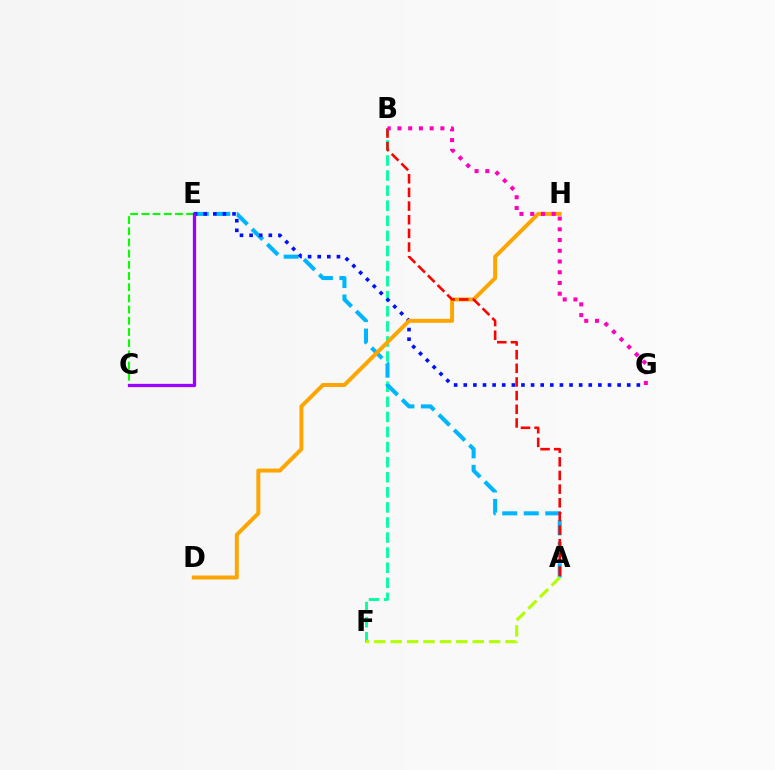{('B', 'F'): [{'color': '#00ff9d', 'line_style': 'dashed', 'thickness': 2.05}], ('A', 'E'): [{'color': '#00b5ff', 'line_style': 'dashed', 'thickness': 2.92}], ('E', 'G'): [{'color': '#0010ff', 'line_style': 'dotted', 'thickness': 2.61}], ('C', 'E'): [{'color': '#08ff00', 'line_style': 'dashed', 'thickness': 1.52}, {'color': '#9b00ff', 'line_style': 'solid', 'thickness': 2.35}], ('A', 'F'): [{'color': '#b3ff00', 'line_style': 'dashed', 'thickness': 2.23}], ('D', 'H'): [{'color': '#ffa500', 'line_style': 'solid', 'thickness': 2.85}], ('A', 'B'): [{'color': '#ff0000', 'line_style': 'dashed', 'thickness': 1.86}], ('B', 'G'): [{'color': '#ff00bd', 'line_style': 'dotted', 'thickness': 2.92}]}